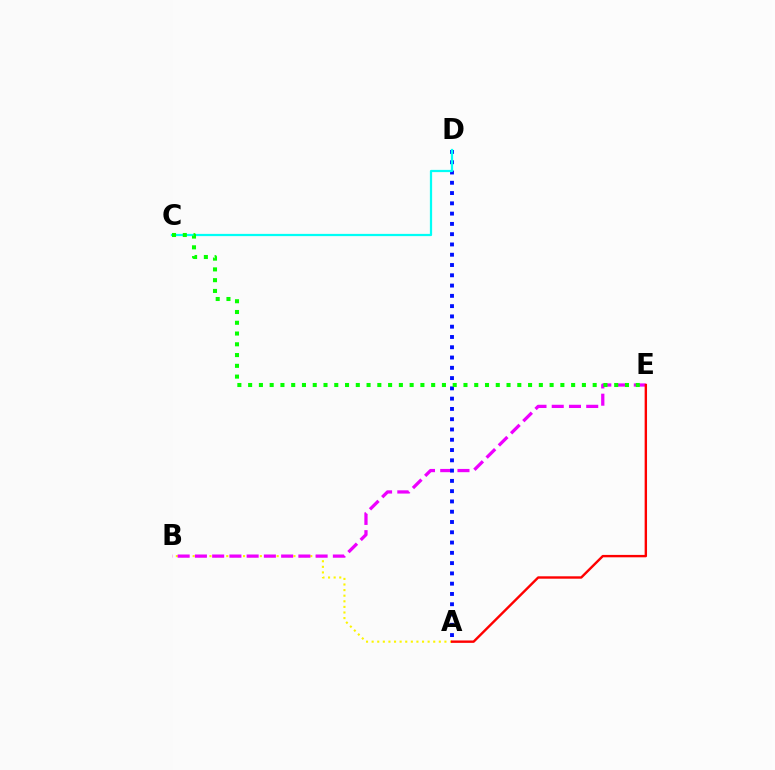{('A', 'B'): [{'color': '#fcf500', 'line_style': 'dotted', 'thickness': 1.52}], ('B', 'E'): [{'color': '#ee00ff', 'line_style': 'dashed', 'thickness': 2.34}], ('A', 'D'): [{'color': '#0010ff', 'line_style': 'dotted', 'thickness': 2.79}], ('C', 'D'): [{'color': '#00fff6', 'line_style': 'solid', 'thickness': 1.61}], ('C', 'E'): [{'color': '#08ff00', 'line_style': 'dotted', 'thickness': 2.93}], ('A', 'E'): [{'color': '#ff0000', 'line_style': 'solid', 'thickness': 1.73}]}